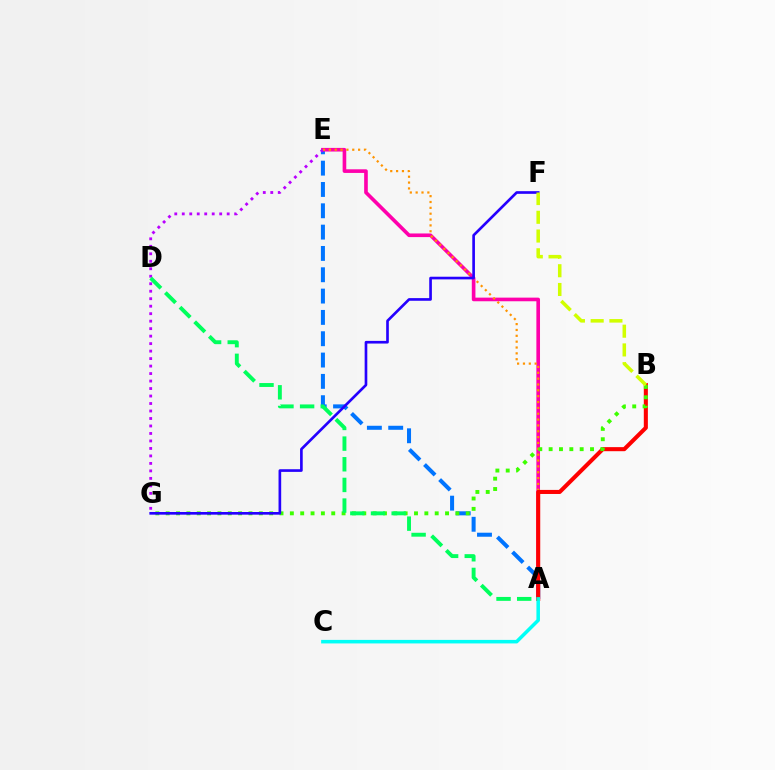{('A', 'E'): [{'color': '#0074ff', 'line_style': 'dashed', 'thickness': 2.9}, {'color': '#ff00ac', 'line_style': 'solid', 'thickness': 2.62}, {'color': '#ff9400', 'line_style': 'dotted', 'thickness': 1.59}], ('E', 'G'): [{'color': '#b900ff', 'line_style': 'dotted', 'thickness': 2.03}], ('A', 'B'): [{'color': '#ff0000', 'line_style': 'solid', 'thickness': 2.93}], ('A', 'C'): [{'color': '#00fff6', 'line_style': 'solid', 'thickness': 2.54}], ('B', 'G'): [{'color': '#3dff00', 'line_style': 'dotted', 'thickness': 2.81}], ('F', 'G'): [{'color': '#2500ff', 'line_style': 'solid', 'thickness': 1.91}], ('B', 'F'): [{'color': '#d1ff00', 'line_style': 'dashed', 'thickness': 2.55}], ('A', 'D'): [{'color': '#00ff5c', 'line_style': 'dashed', 'thickness': 2.81}]}